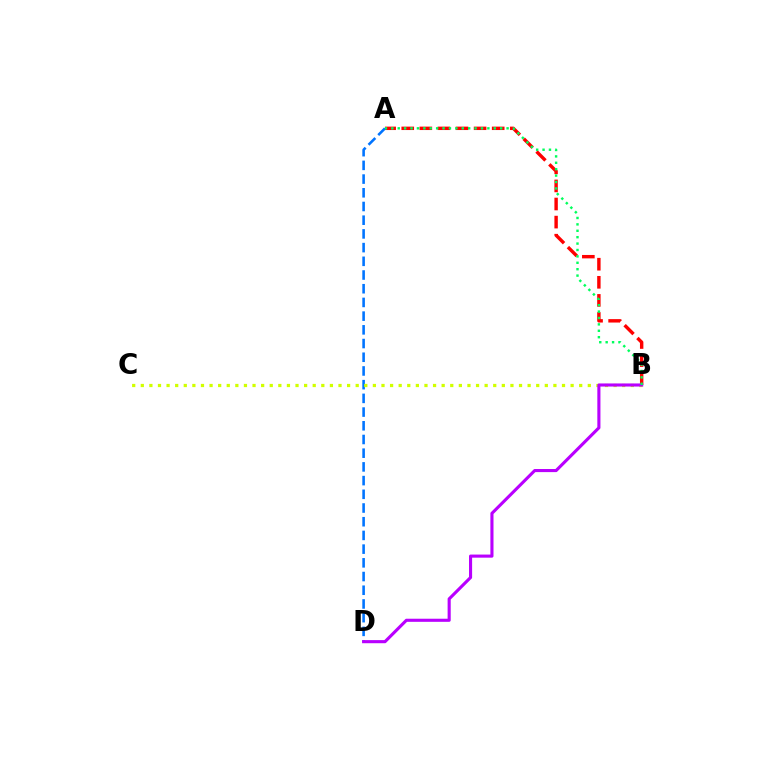{('A', 'B'): [{'color': '#ff0000', 'line_style': 'dashed', 'thickness': 2.46}, {'color': '#00ff5c', 'line_style': 'dotted', 'thickness': 1.74}], ('A', 'D'): [{'color': '#0074ff', 'line_style': 'dashed', 'thickness': 1.86}], ('B', 'C'): [{'color': '#d1ff00', 'line_style': 'dotted', 'thickness': 2.34}], ('B', 'D'): [{'color': '#b900ff', 'line_style': 'solid', 'thickness': 2.23}]}